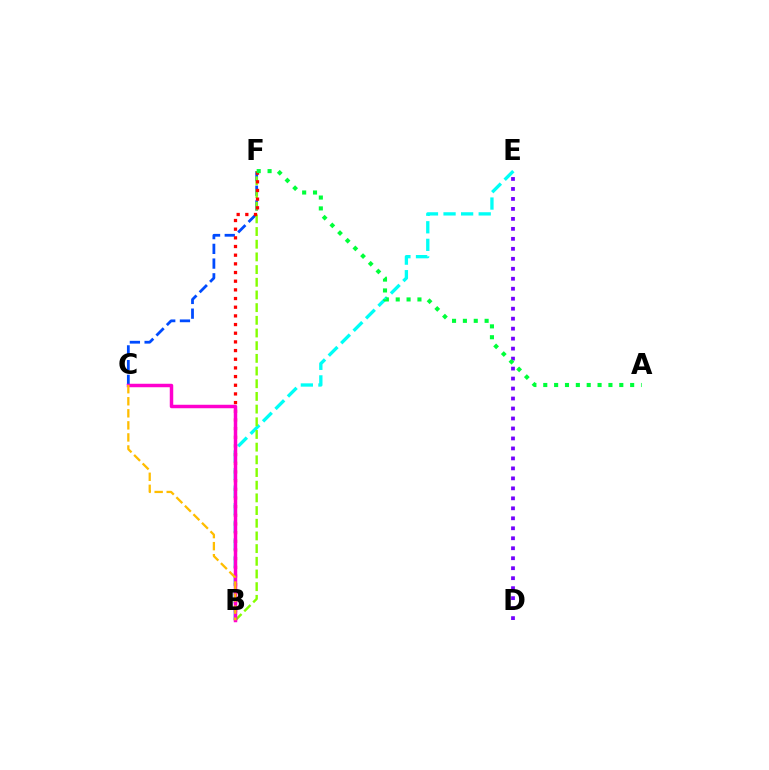{('B', 'E'): [{'color': '#00fff6', 'line_style': 'dashed', 'thickness': 2.39}], ('C', 'F'): [{'color': '#004bff', 'line_style': 'dashed', 'thickness': 2.0}], ('B', 'F'): [{'color': '#84ff00', 'line_style': 'dashed', 'thickness': 1.72}, {'color': '#ff0000', 'line_style': 'dotted', 'thickness': 2.36}], ('B', 'C'): [{'color': '#ff00cf', 'line_style': 'solid', 'thickness': 2.5}, {'color': '#ffbd00', 'line_style': 'dashed', 'thickness': 1.64}], ('D', 'E'): [{'color': '#7200ff', 'line_style': 'dotted', 'thickness': 2.71}], ('A', 'F'): [{'color': '#00ff39', 'line_style': 'dotted', 'thickness': 2.95}]}